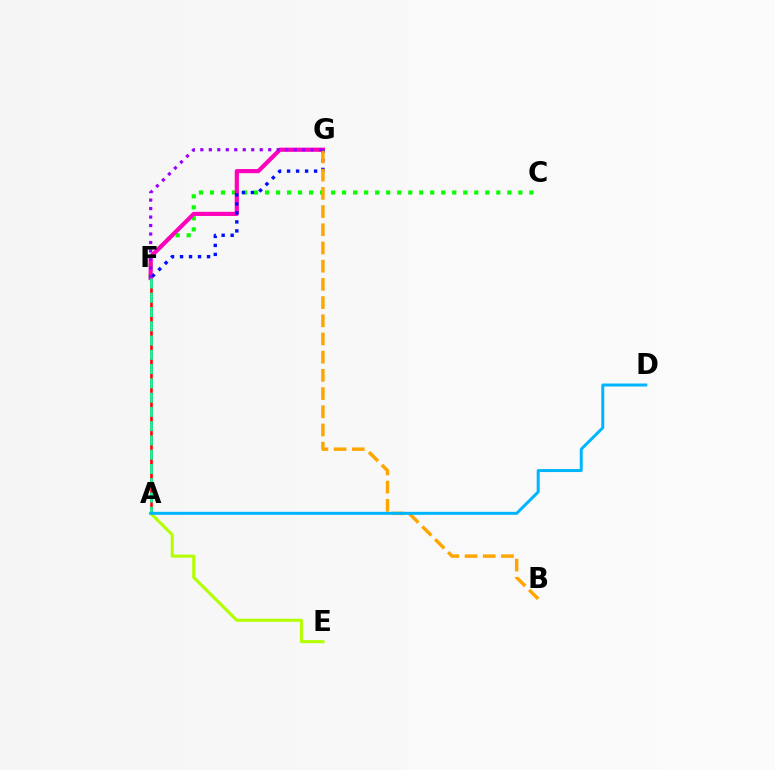{('C', 'F'): [{'color': '#08ff00', 'line_style': 'dotted', 'thickness': 2.99}], ('A', 'F'): [{'color': '#ff0000', 'line_style': 'solid', 'thickness': 1.87}, {'color': '#00ff9d', 'line_style': 'dashed', 'thickness': 1.94}], ('F', 'G'): [{'color': '#ff00bd', 'line_style': 'solid', 'thickness': 3.0}, {'color': '#0010ff', 'line_style': 'dotted', 'thickness': 2.45}, {'color': '#9b00ff', 'line_style': 'dotted', 'thickness': 2.31}], ('A', 'E'): [{'color': '#b3ff00', 'line_style': 'solid', 'thickness': 2.21}], ('B', 'G'): [{'color': '#ffa500', 'line_style': 'dashed', 'thickness': 2.47}], ('A', 'D'): [{'color': '#00b5ff', 'line_style': 'solid', 'thickness': 2.14}]}